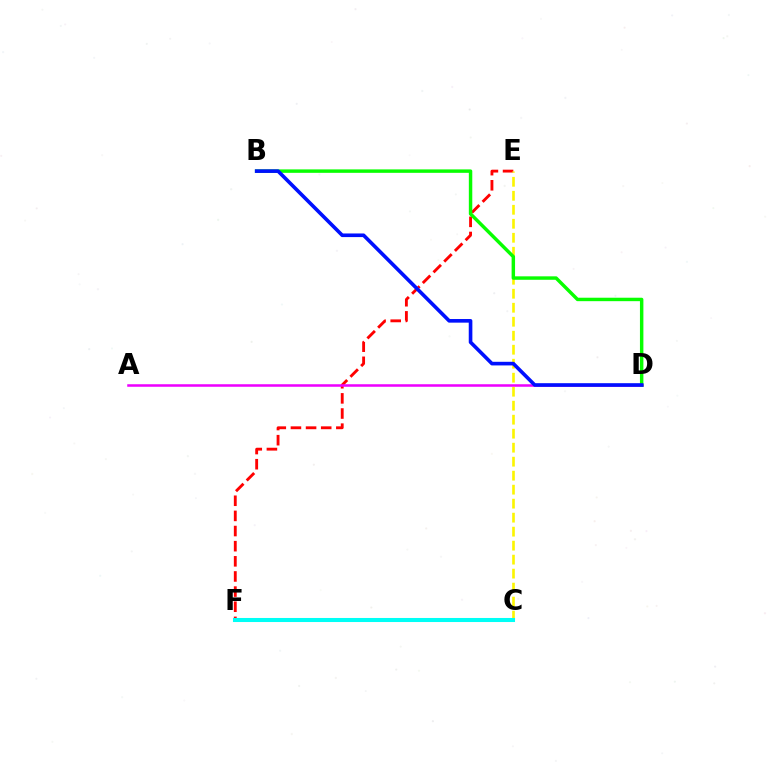{('E', 'F'): [{'color': '#ff0000', 'line_style': 'dashed', 'thickness': 2.06}], ('C', 'E'): [{'color': '#fcf500', 'line_style': 'dashed', 'thickness': 1.9}], ('A', 'D'): [{'color': '#ee00ff', 'line_style': 'solid', 'thickness': 1.82}], ('C', 'F'): [{'color': '#00fff6', 'line_style': 'solid', 'thickness': 2.92}], ('B', 'D'): [{'color': '#08ff00', 'line_style': 'solid', 'thickness': 2.48}, {'color': '#0010ff', 'line_style': 'solid', 'thickness': 2.61}]}